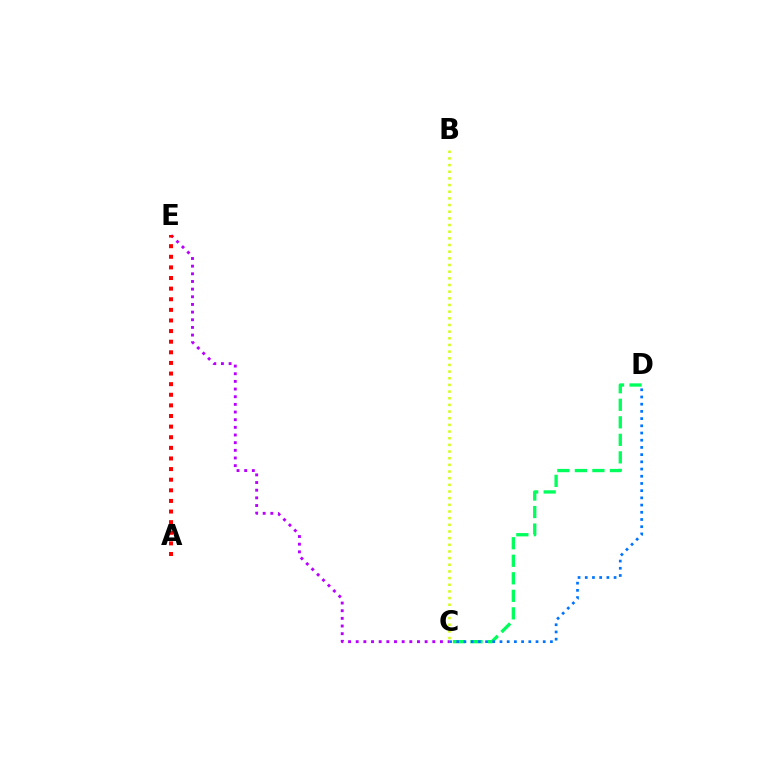{('C', 'D'): [{'color': '#00ff5c', 'line_style': 'dashed', 'thickness': 2.38}, {'color': '#0074ff', 'line_style': 'dotted', 'thickness': 1.96}], ('B', 'C'): [{'color': '#d1ff00', 'line_style': 'dotted', 'thickness': 1.81}], ('C', 'E'): [{'color': '#b900ff', 'line_style': 'dotted', 'thickness': 2.08}], ('A', 'E'): [{'color': '#ff0000', 'line_style': 'dotted', 'thickness': 2.88}]}